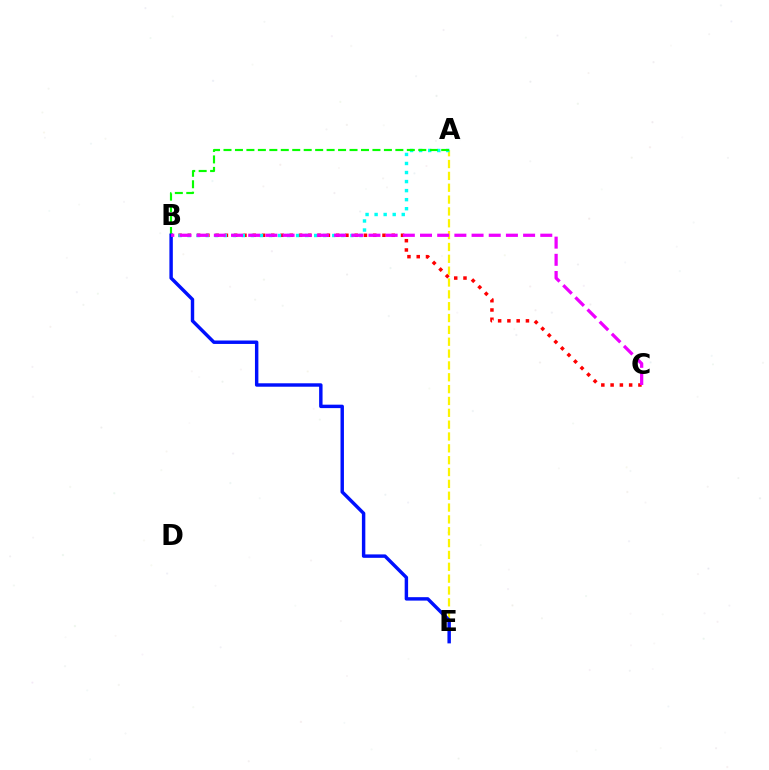{('B', 'C'): [{'color': '#ff0000', 'line_style': 'dotted', 'thickness': 2.52}, {'color': '#ee00ff', 'line_style': 'dashed', 'thickness': 2.33}], ('A', 'E'): [{'color': '#fcf500', 'line_style': 'dashed', 'thickness': 1.61}], ('A', 'B'): [{'color': '#00fff6', 'line_style': 'dotted', 'thickness': 2.46}, {'color': '#08ff00', 'line_style': 'dashed', 'thickness': 1.56}], ('B', 'E'): [{'color': '#0010ff', 'line_style': 'solid', 'thickness': 2.47}]}